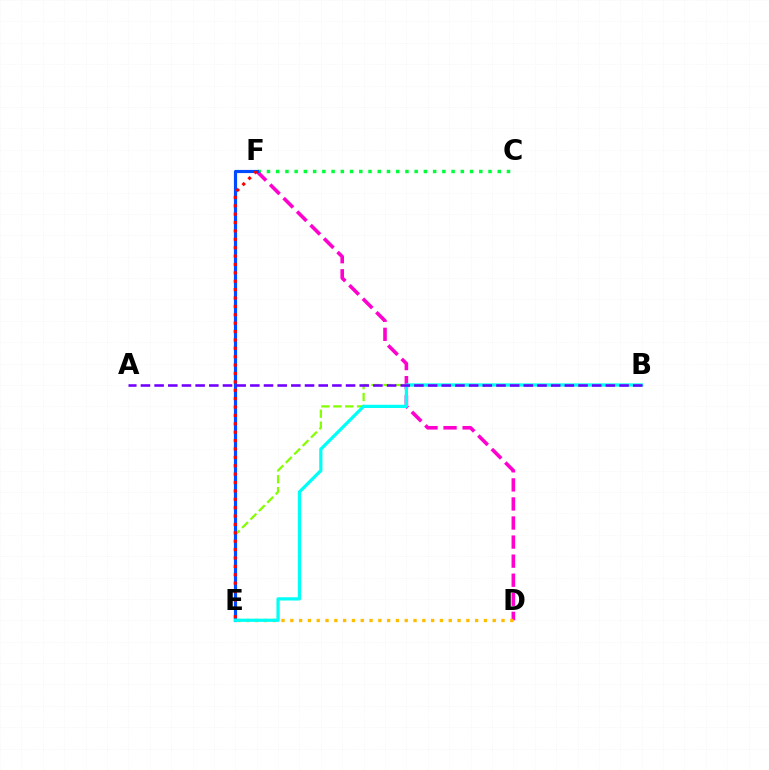{('B', 'E'): [{'color': '#84ff00', 'line_style': 'dashed', 'thickness': 1.62}, {'color': '#00fff6', 'line_style': 'solid', 'thickness': 2.33}], ('C', 'F'): [{'color': '#00ff39', 'line_style': 'dotted', 'thickness': 2.51}], ('D', 'F'): [{'color': '#ff00cf', 'line_style': 'dashed', 'thickness': 2.59}], ('E', 'F'): [{'color': '#004bff', 'line_style': 'solid', 'thickness': 2.27}, {'color': '#ff0000', 'line_style': 'dotted', 'thickness': 2.28}], ('D', 'E'): [{'color': '#ffbd00', 'line_style': 'dotted', 'thickness': 2.39}], ('A', 'B'): [{'color': '#7200ff', 'line_style': 'dashed', 'thickness': 1.86}]}